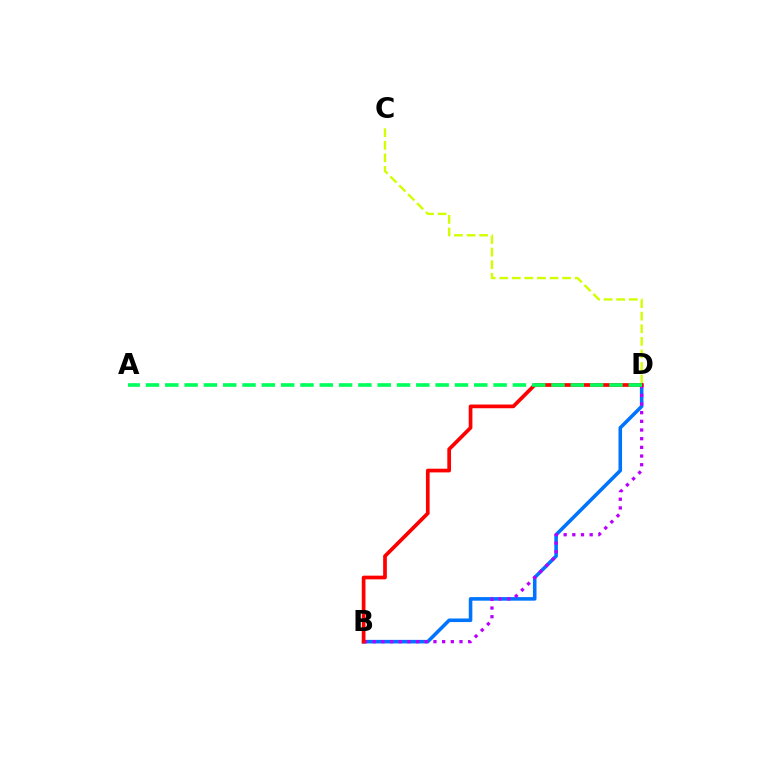{('C', 'D'): [{'color': '#d1ff00', 'line_style': 'dashed', 'thickness': 1.71}], ('B', 'D'): [{'color': '#0074ff', 'line_style': 'solid', 'thickness': 2.57}, {'color': '#b900ff', 'line_style': 'dotted', 'thickness': 2.36}, {'color': '#ff0000', 'line_style': 'solid', 'thickness': 2.67}], ('A', 'D'): [{'color': '#00ff5c', 'line_style': 'dashed', 'thickness': 2.62}]}